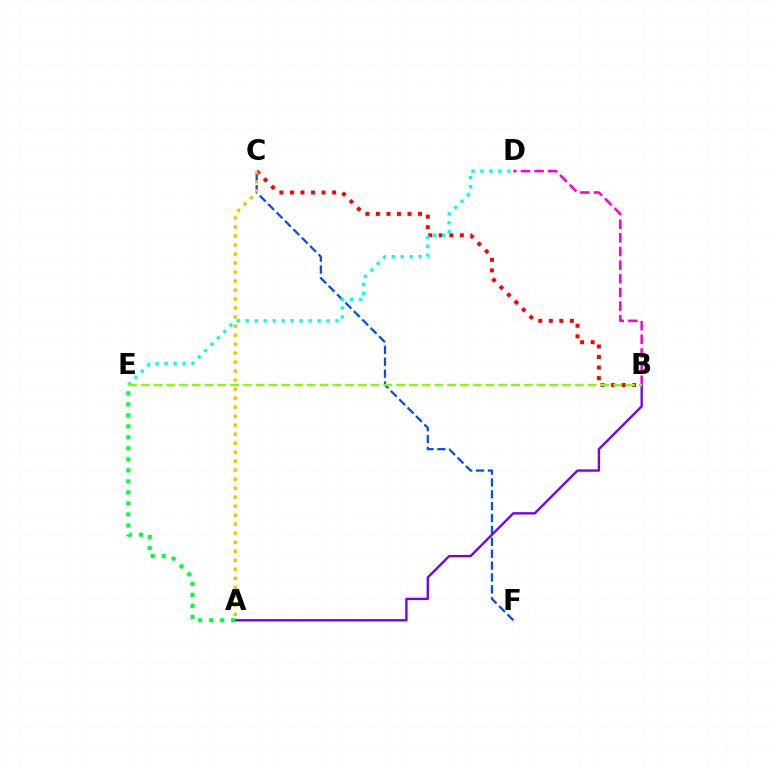{('C', 'F'): [{'color': '#004bff', 'line_style': 'dashed', 'thickness': 1.61}], ('B', 'C'): [{'color': '#ff0000', 'line_style': 'dotted', 'thickness': 2.86}], ('D', 'E'): [{'color': '#00fff6', 'line_style': 'dotted', 'thickness': 2.44}], ('A', 'B'): [{'color': '#7200ff', 'line_style': 'solid', 'thickness': 1.7}], ('A', 'E'): [{'color': '#00ff39', 'line_style': 'dotted', 'thickness': 2.99}], ('B', 'D'): [{'color': '#ff00cf', 'line_style': 'dashed', 'thickness': 1.85}], ('B', 'E'): [{'color': '#84ff00', 'line_style': 'dashed', 'thickness': 1.73}], ('A', 'C'): [{'color': '#ffbd00', 'line_style': 'dotted', 'thickness': 2.45}]}